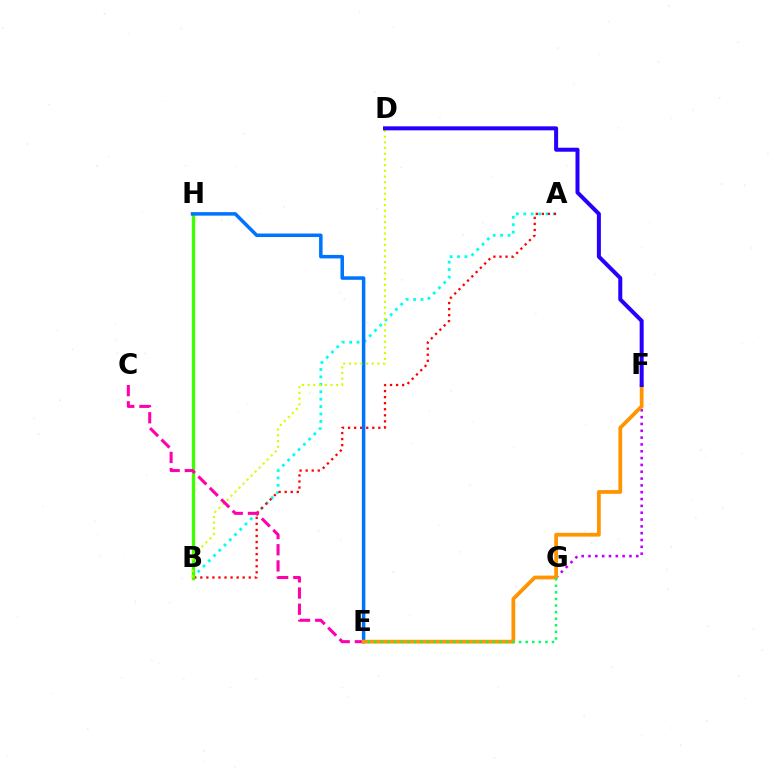{('A', 'B'): [{'color': '#00fff6', 'line_style': 'dotted', 'thickness': 2.02}, {'color': '#ff0000', 'line_style': 'dotted', 'thickness': 1.64}], ('F', 'G'): [{'color': '#b900ff', 'line_style': 'dotted', 'thickness': 1.85}], ('B', 'H'): [{'color': '#3dff00', 'line_style': 'solid', 'thickness': 2.39}], ('E', 'H'): [{'color': '#0074ff', 'line_style': 'solid', 'thickness': 2.53}], ('B', 'D'): [{'color': '#d1ff00', 'line_style': 'dotted', 'thickness': 1.55}], ('C', 'E'): [{'color': '#ff00ac', 'line_style': 'dashed', 'thickness': 2.2}], ('E', 'F'): [{'color': '#ff9400', 'line_style': 'solid', 'thickness': 2.7}], ('E', 'G'): [{'color': '#00ff5c', 'line_style': 'dotted', 'thickness': 1.79}], ('D', 'F'): [{'color': '#2500ff', 'line_style': 'solid', 'thickness': 2.88}]}